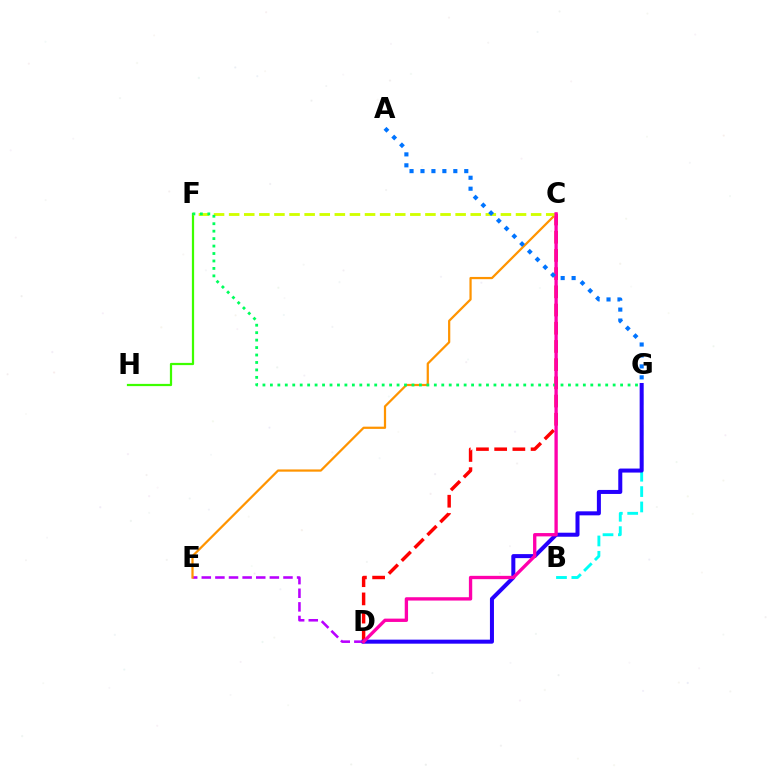{('B', 'G'): [{'color': '#00fff6', 'line_style': 'dashed', 'thickness': 2.09}], ('C', 'D'): [{'color': '#ff0000', 'line_style': 'dashed', 'thickness': 2.47}, {'color': '#ff00ac', 'line_style': 'solid', 'thickness': 2.4}], ('D', 'E'): [{'color': '#b900ff', 'line_style': 'dashed', 'thickness': 1.85}], ('C', 'E'): [{'color': '#ff9400', 'line_style': 'solid', 'thickness': 1.61}], ('F', 'H'): [{'color': '#3dff00', 'line_style': 'solid', 'thickness': 1.6}], ('C', 'F'): [{'color': '#d1ff00', 'line_style': 'dashed', 'thickness': 2.05}], ('F', 'G'): [{'color': '#00ff5c', 'line_style': 'dotted', 'thickness': 2.02}], ('D', 'G'): [{'color': '#2500ff', 'line_style': 'solid', 'thickness': 2.89}], ('A', 'G'): [{'color': '#0074ff', 'line_style': 'dotted', 'thickness': 2.97}]}